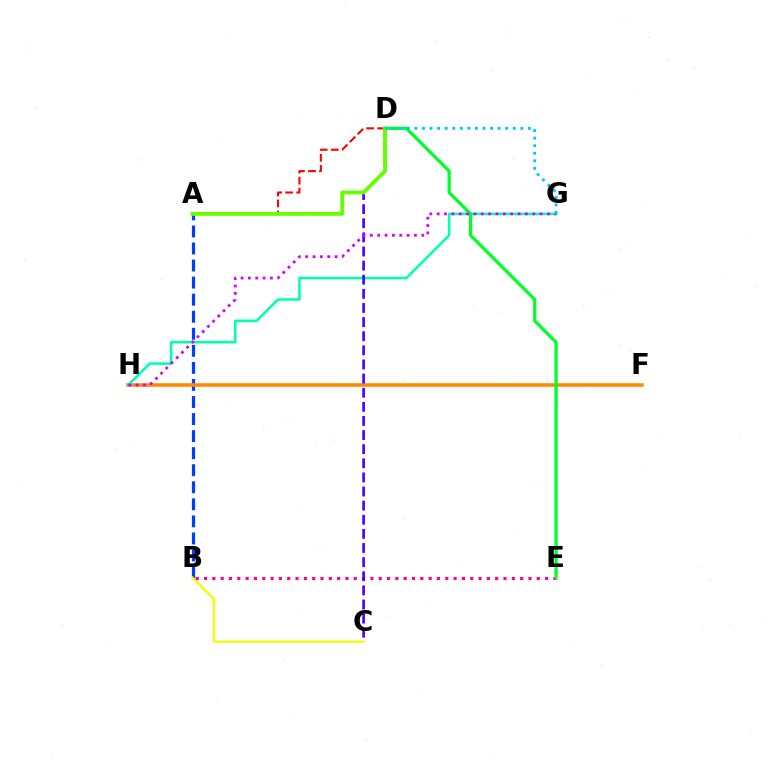{('A', 'D'): [{'color': '#ff0000', 'line_style': 'dashed', 'thickness': 1.5}, {'color': '#66ff00', 'line_style': 'solid', 'thickness': 2.76}], ('A', 'B'): [{'color': '#003fff', 'line_style': 'dashed', 'thickness': 2.32}], ('B', 'C'): [{'color': '#eeff00', 'line_style': 'solid', 'thickness': 1.65}], ('F', 'H'): [{'color': '#ff8800', 'line_style': 'solid', 'thickness': 2.54}], ('G', 'H'): [{'color': '#00ffaf', 'line_style': 'solid', 'thickness': 1.85}, {'color': '#d600ff', 'line_style': 'dotted', 'thickness': 2.0}], ('B', 'E'): [{'color': '#ff00a0', 'line_style': 'dotted', 'thickness': 2.26}], ('C', 'D'): [{'color': '#4f00ff', 'line_style': 'dashed', 'thickness': 1.92}], ('D', 'E'): [{'color': '#00ff27', 'line_style': 'solid', 'thickness': 2.33}], ('D', 'G'): [{'color': '#00c7ff', 'line_style': 'dotted', 'thickness': 2.06}]}